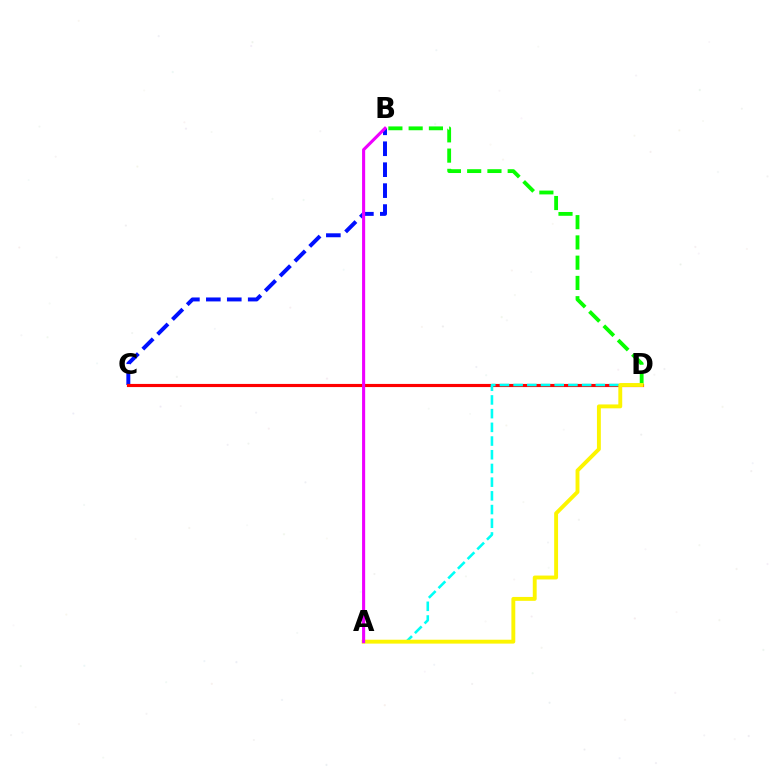{('B', 'C'): [{'color': '#0010ff', 'line_style': 'dashed', 'thickness': 2.85}], ('C', 'D'): [{'color': '#ff0000', 'line_style': 'solid', 'thickness': 2.26}], ('B', 'D'): [{'color': '#08ff00', 'line_style': 'dashed', 'thickness': 2.75}], ('A', 'D'): [{'color': '#00fff6', 'line_style': 'dashed', 'thickness': 1.86}, {'color': '#fcf500', 'line_style': 'solid', 'thickness': 2.8}], ('A', 'B'): [{'color': '#ee00ff', 'line_style': 'solid', 'thickness': 2.23}]}